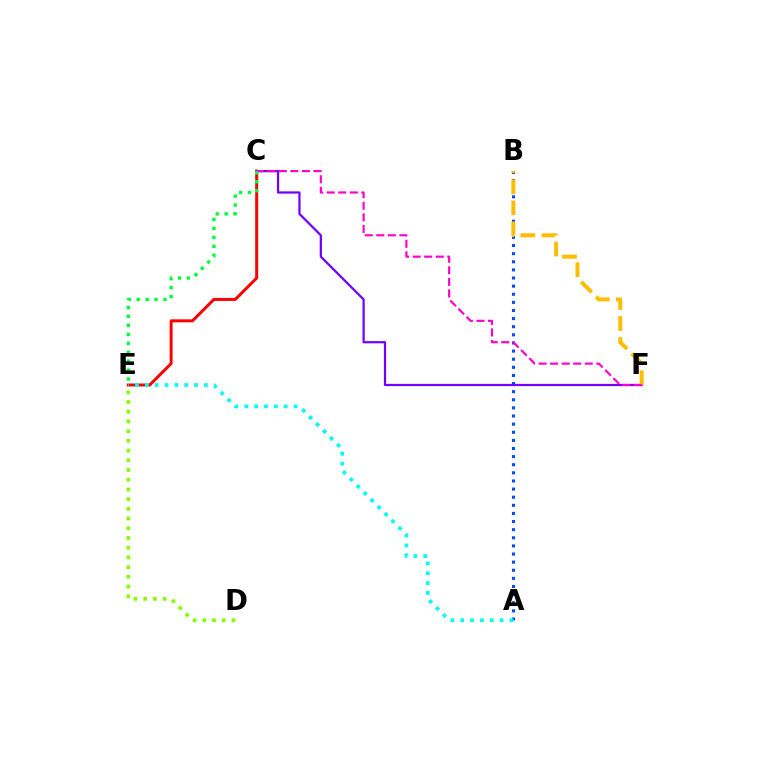{('C', 'E'): [{'color': '#ff0000', 'line_style': 'solid', 'thickness': 2.14}, {'color': '#00ff39', 'line_style': 'dotted', 'thickness': 2.43}], ('D', 'E'): [{'color': '#84ff00', 'line_style': 'dotted', 'thickness': 2.64}], ('A', 'B'): [{'color': '#004bff', 'line_style': 'dotted', 'thickness': 2.21}], ('C', 'F'): [{'color': '#7200ff', 'line_style': 'solid', 'thickness': 1.61}, {'color': '#ff00cf', 'line_style': 'dashed', 'thickness': 1.57}], ('B', 'F'): [{'color': '#ffbd00', 'line_style': 'dashed', 'thickness': 2.85}], ('A', 'E'): [{'color': '#00fff6', 'line_style': 'dotted', 'thickness': 2.68}]}